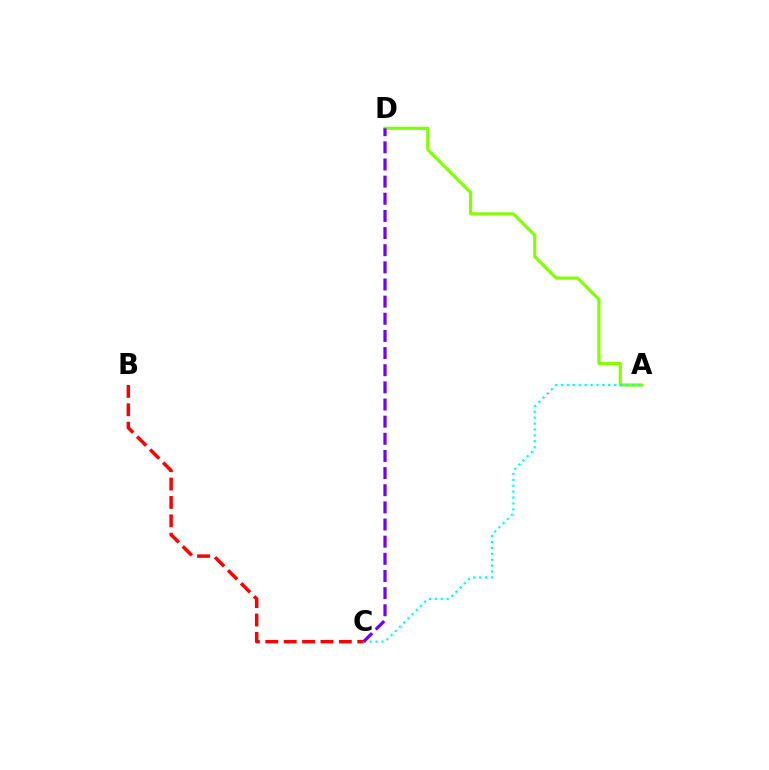{('A', 'D'): [{'color': '#84ff00', 'line_style': 'solid', 'thickness': 2.29}], ('A', 'C'): [{'color': '#00fff6', 'line_style': 'dotted', 'thickness': 1.61}], ('B', 'C'): [{'color': '#ff0000', 'line_style': 'dashed', 'thickness': 2.5}], ('C', 'D'): [{'color': '#7200ff', 'line_style': 'dashed', 'thickness': 2.33}]}